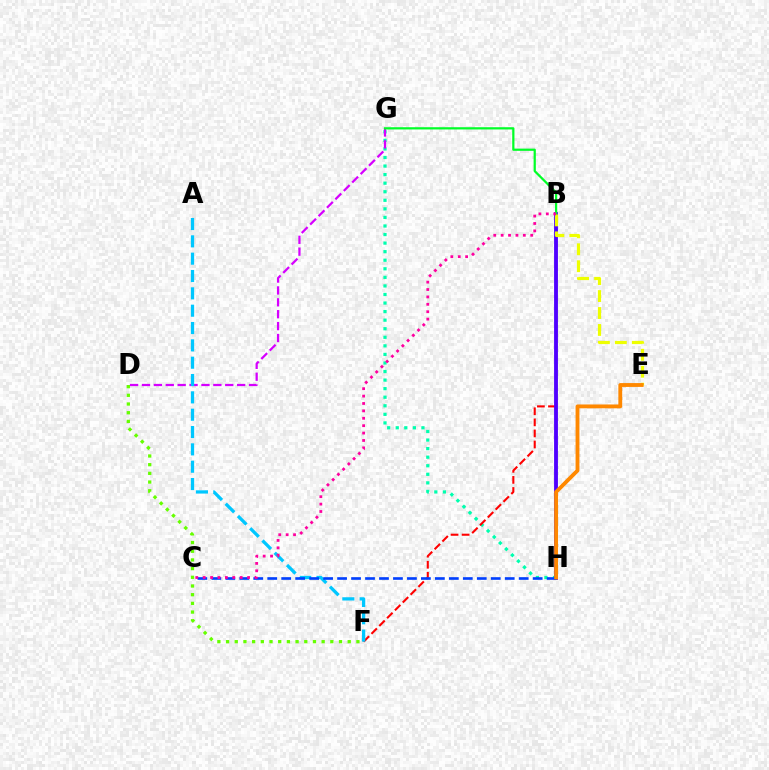{('G', 'H'): [{'color': '#00ffaf', 'line_style': 'dotted', 'thickness': 2.33}], ('B', 'F'): [{'color': '#ff0000', 'line_style': 'dashed', 'thickness': 1.5}], ('B', 'H'): [{'color': '#4f00ff', 'line_style': 'solid', 'thickness': 2.77}], ('D', 'G'): [{'color': '#d600ff', 'line_style': 'dashed', 'thickness': 1.62}], ('A', 'F'): [{'color': '#00c7ff', 'line_style': 'dashed', 'thickness': 2.36}], ('C', 'H'): [{'color': '#003fff', 'line_style': 'dashed', 'thickness': 1.9}], ('B', 'G'): [{'color': '#00ff27', 'line_style': 'solid', 'thickness': 1.6}], ('B', 'E'): [{'color': '#eeff00', 'line_style': 'dashed', 'thickness': 2.3}], ('D', 'F'): [{'color': '#66ff00', 'line_style': 'dotted', 'thickness': 2.36}], ('E', 'H'): [{'color': '#ff8800', 'line_style': 'solid', 'thickness': 2.77}], ('B', 'C'): [{'color': '#ff00a0', 'line_style': 'dotted', 'thickness': 2.01}]}